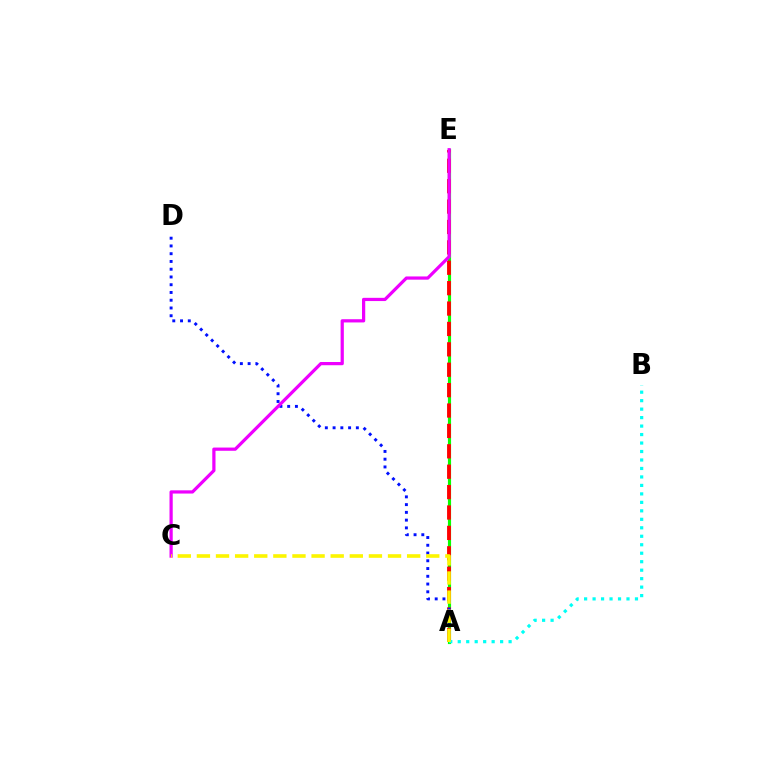{('A', 'E'): [{'color': '#08ff00', 'line_style': 'solid', 'thickness': 2.27}, {'color': '#ff0000', 'line_style': 'dashed', 'thickness': 2.77}], ('A', 'D'): [{'color': '#0010ff', 'line_style': 'dotted', 'thickness': 2.11}], ('A', 'B'): [{'color': '#00fff6', 'line_style': 'dotted', 'thickness': 2.3}], ('C', 'E'): [{'color': '#ee00ff', 'line_style': 'solid', 'thickness': 2.32}], ('A', 'C'): [{'color': '#fcf500', 'line_style': 'dashed', 'thickness': 2.6}]}